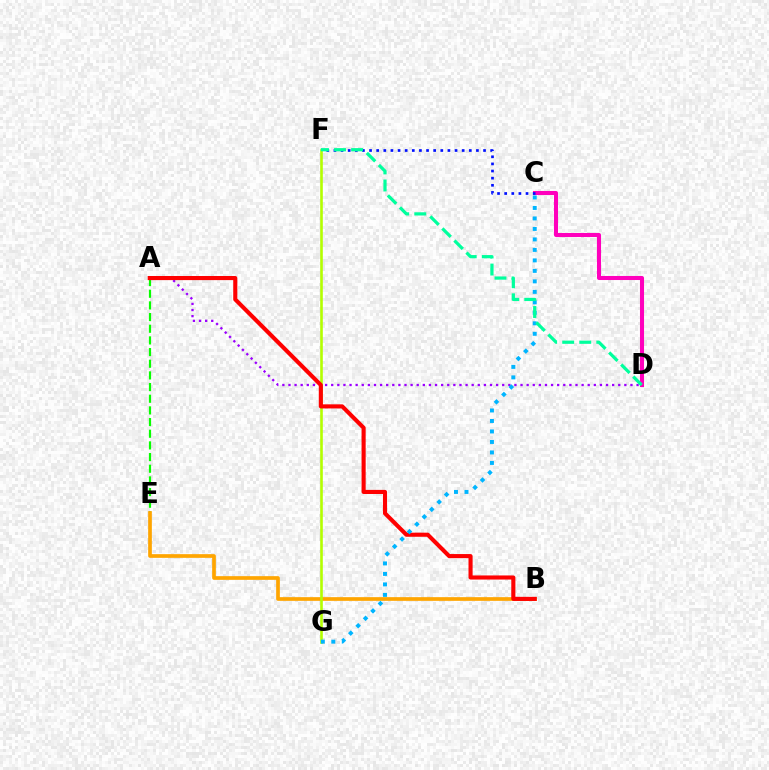{('A', 'D'): [{'color': '#9b00ff', 'line_style': 'dotted', 'thickness': 1.66}], ('A', 'E'): [{'color': '#08ff00', 'line_style': 'dashed', 'thickness': 1.58}], ('C', 'D'): [{'color': '#ff00bd', 'line_style': 'solid', 'thickness': 2.92}], ('B', 'E'): [{'color': '#ffa500', 'line_style': 'solid', 'thickness': 2.66}], ('C', 'F'): [{'color': '#0010ff', 'line_style': 'dotted', 'thickness': 1.94}], ('F', 'G'): [{'color': '#b3ff00', 'line_style': 'solid', 'thickness': 1.88}], ('A', 'B'): [{'color': '#ff0000', 'line_style': 'solid', 'thickness': 2.96}], ('C', 'G'): [{'color': '#00b5ff', 'line_style': 'dotted', 'thickness': 2.85}], ('D', 'F'): [{'color': '#00ff9d', 'line_style': 'dashed', 'thickness': 2.32}]}